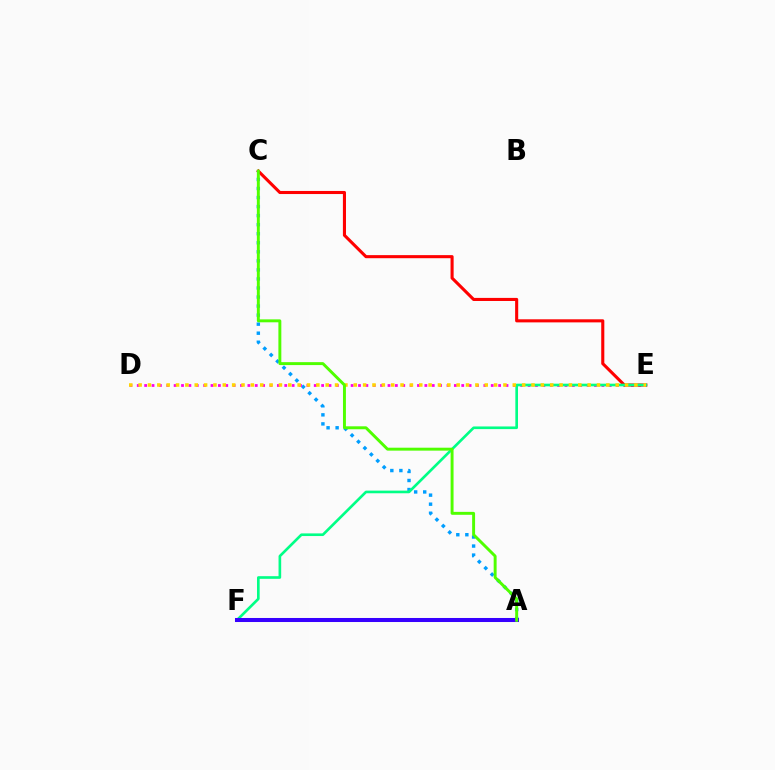{('A', 'C'): [{'color': '#009eff', 'line_style': 'dotted', 'thickness': 2.46}, {'color': '#4fff00', 'line_style': 'solid', 'thickness': 2.11}], ('D', 'E'): [{'color': '#ff00ed', 'line_style': 'dotted', 'thickness': 2.0}, {'color': '#ffd500', 'line_style': 'dotted', 'thickness': 2.54}], ('C', 'E'): [{'color': '#ff0000', 'line_style': 'solid', 'thickness': 2.22}], ('E', 'F'): [{'color': '#00ff86', 'line_style': 'solid', 'thickness': 1.91}], ('A', 'F'): [{'color': '#3700ff', 'line_style': 'solid', 'thickness': 2.91}]}